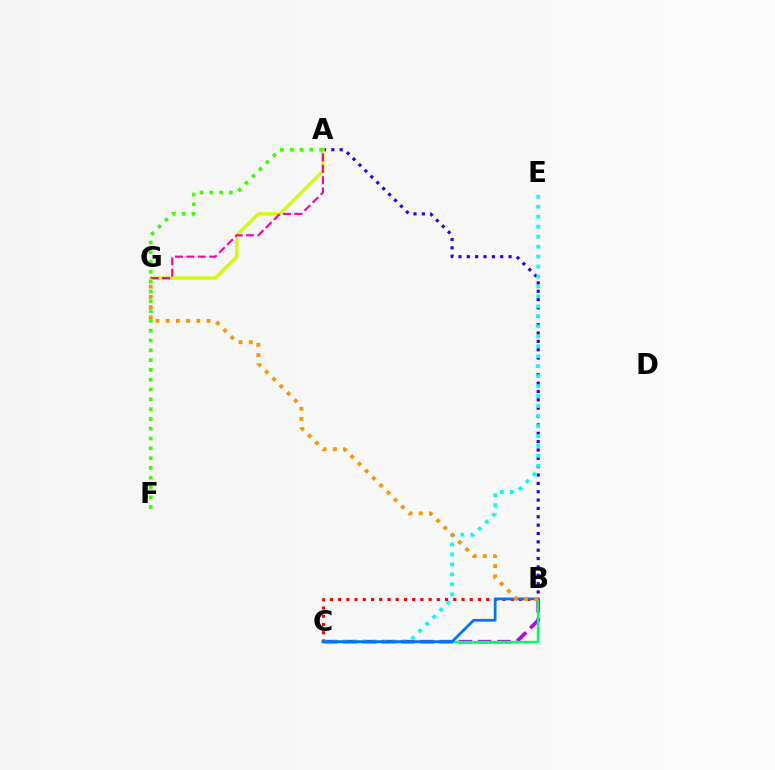{('B', 'C'): [{'color': '#b900ff', 'line_style': 'dashed', 'thickness': 2.61}, {'color': '#ff0000', 'line_style': 'dotted', 'thickness': 2.23}, {'color': '#00ff5c', 'line_style': 'solid', 'thickness': 1.74}, {'color': '#0074ff', 'line_style': 'solid', 'thickness': 1.98}], ('A', 'B'): [{'color': '#2500ff', 'line_style': 'dotted', 'thickness': 2.27}], ('C', 'E'): [{'color': '#00fff6', 'line_style': 'dotted', 'thickness': 2.71}], ('A', 'G'): [{'color': '#d1ff00', 'line_style': 'solid', 'thickness': 2.41}, {'color': '#ff00ac', 'line_style': 'dashed', 'thickness': 1.55}], ('A', 'F'): [{'color': '#3dff00', 'line_style': 'dotted', 'thickness': 2.66}], ('B', 'G'): [{'color': '#ff9400', 'line_style': 'dotted', 'thickness': 2.78}]}